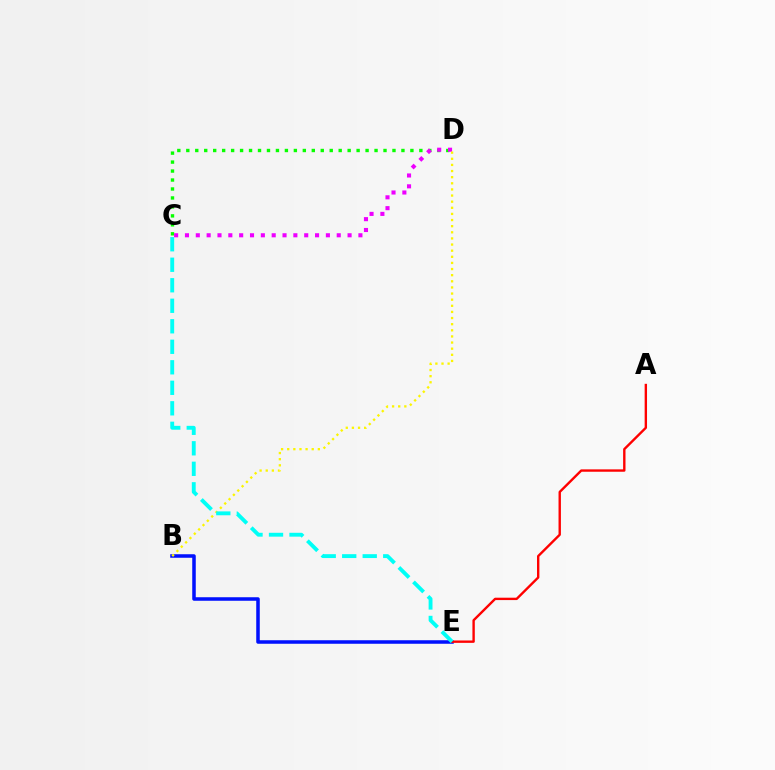{('C', 'D'): [{'color': '#08ff00', 'line_style': 'dotted', 'thickness': 2.44}, {'color': '#ee00ff', 'line_style': 'dotted', 'thickness': 2.95}], ('B', 'E'): [{'color': '#0010ff', 'line_style': 'solid', 'thickness': 2.54}], ('A', 'E'): [{'color': '#ff0000', 'line_style': 'solid', 'thickness': 1.71}], ('B', 'D'): [{'color': '#fcf500', 'line_style': 'dotted', 'thickness': 1.66}], ('C', 'E'): [{'color': '#00fff6', 'line_style': 'dashed', 'thickness': 2.79}]}